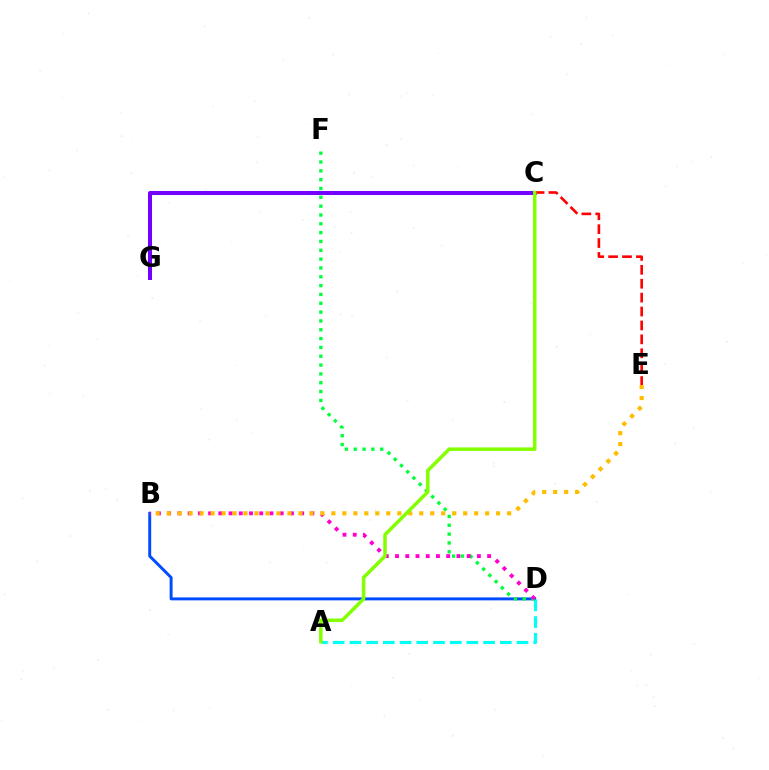{('B', 'D'): [{'color': '#004bff', 'line_style': 'solid', 'thickness': 2.12}, {'color': '#ff00cf', 'line_style': 'dotted', 'thickness': 2.78}], ('C', 'G'): [{'color': '#7200ff', 'line_style': 'solid', 'thickness': 2.9}], ('A', 'D'): [{'color': '#00fff6', 'line_style': 'dashed', 'thickness': 2.27}], ('D', 'F'): [{'color': '#00ff39', 'line_style': 'dotted', 'thickness': 2.4}], ('B', 'E'): [{'color': '#ffbd00', 'line_style': 'dotted', 'thickness': 2.98}], ('C', 'E'): [{'color': '#ff0000', 'line_style': 'dashed', 'thickness': 1.89}], ('A', 'C'): [{'color': '#84ff00', 'line_style': 'solid', 'thickness': 2.53}]}